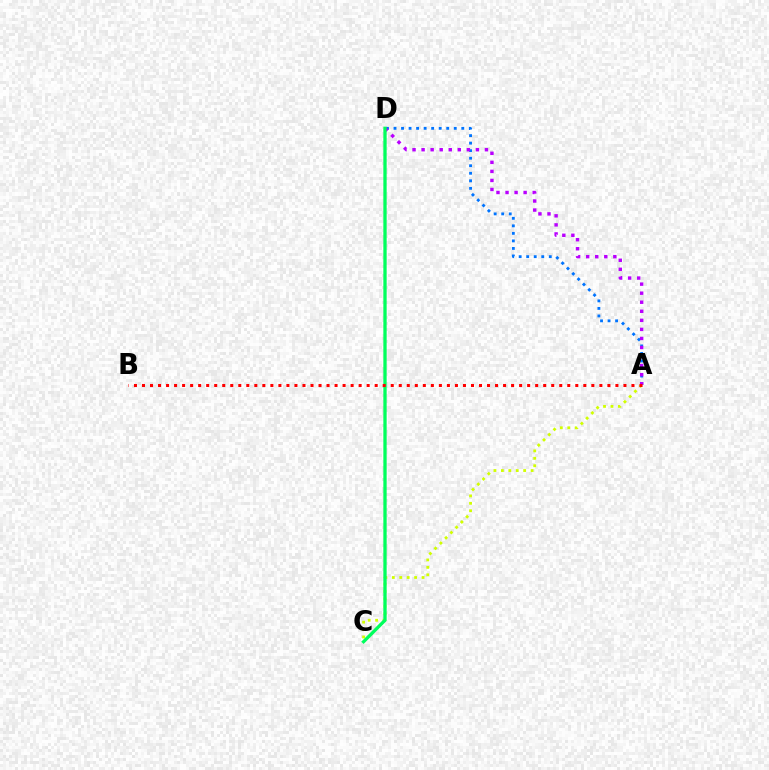{('A', 'D'): [{'color': '#0074ff', 'line_style': 'dotted', 'thickness': 2.05}, {'color': '#b900ff', 'line_style': 'dotted', 'thickness': 2.46}], ('A', 'C'): [{'color': '#d1ff00', 'line_style': 'dotted', 'thickness': 2.02}], ('C', 'D'): [{'color': '#00ff5c', 'line_style': 'solid', 'thickness': 2.38}], ('A', 'B'): [{'color': '#ff0000', 'line_style': 'dotted', 'thickness': 2.18}]}